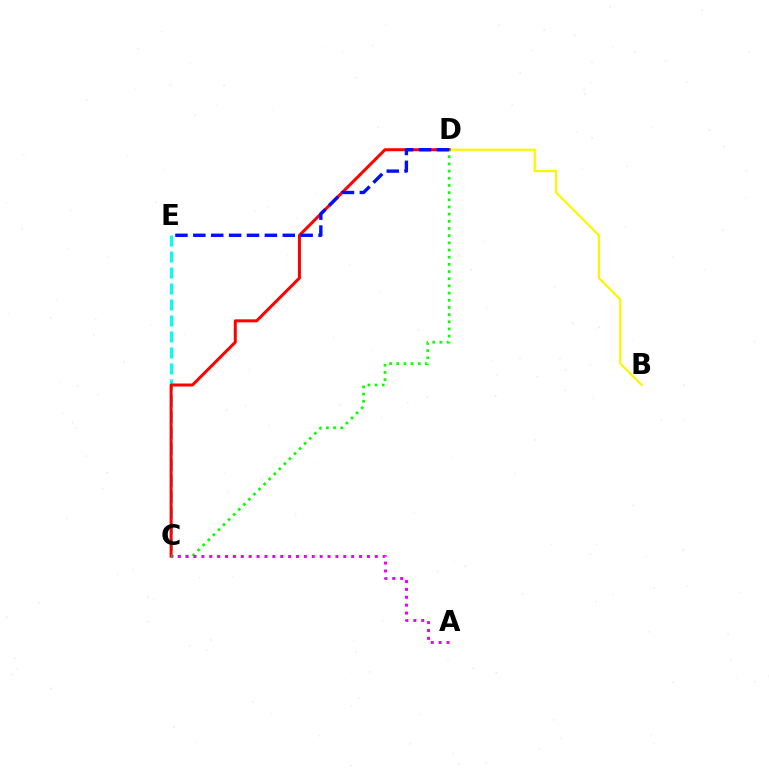{('B', 'D'): [{'color': '#fcf500', 'line_style': 'solid', 'thickness': 1.59}], ('C', 'E'): [{'color': '#00fff6', 'line_style': 'dashed', 'thickness': 2.17}], ('C', 'D'): [{'color': '#ff0000', 'line_style': 'solid', 'thickness': 2.16}, {'color': '#08ff00', 'line_style': 'dotted', 'thickness': 1.95}], ('D', 'E'): [{'color': '#0010ff', 'line_style': 'dashed', 'thickness': 2.43}], ('A', 'C'): [{'color': '#ee00ff', 'line_style': 'dotted', 'thickness': 2.14}]}